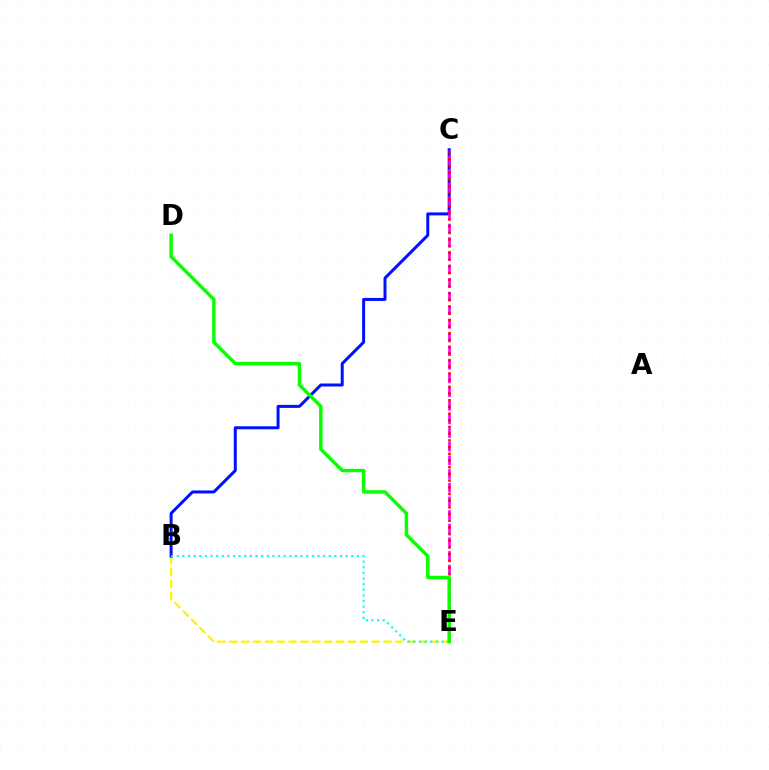{('B', 'E'): [{'color': '#fcf500', 'line_style': 'dashed', 'thickness': 1.61}, {'color': '#00fff6', 'line_style': 'dotted', 'thickness': 1.53}], ('B', 'C'): [{'color': '#0010ff', 'line_style': 'solid', 'thickness': 2.15}], ('C', 'E'): [{'color': '#ee00ff', 'line_style': 'dashed', 'thickness': 1.85}, {'color': '#ff0000', 'line_style': 'dotted', 'thickness': 1.82}], ('D', 'E'): [{'color': '#08ff00', 'line_style': 'solid', 'thickness': 2.47}]}